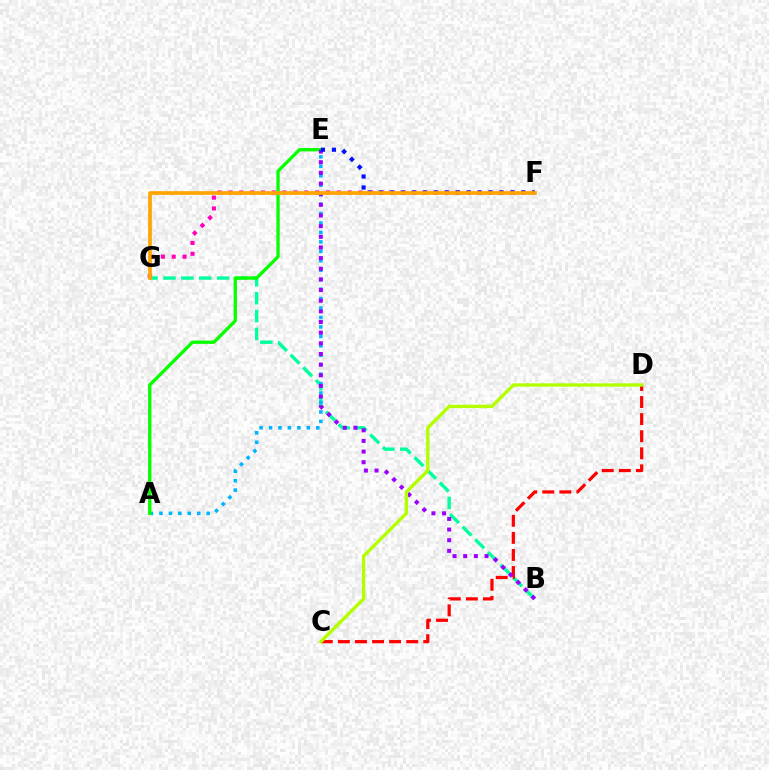{('B', 'G'): [{'color': '#00ff9d', 'line_style': 'dashed', 'thickness': 2.43}], ('F', 'G'): [{'color': '#ff00bd', 'line_style': 'dotted', 'thickness': 2.94}, {'color': '#ffa500', 'line_style': 'solid', 'thickness': 2.67}], ('A', 'E'): [{'color': '#00b5ff', 'line_style': 'dotted', 'thickness': 2.57}, {'color': '#08ff00', 'line_style': 'solid', 'thickness': 2.38}], ('C', 'D'): [{'color': '#ff0000', 'line_style': 'dashed', 'thickness': 2.32}, {'color': '#b3ff00', 'line_style': 'solid', 'thickness': 2.43}], ('B', 'E'): [{'color': '#9b00ff', 'line_style': 'dotted', 'thickness': 2.89}], ('E', 'F'): [{'color': '#0010ff', 'line_style': 'dotted', 'thickness': 2.99}]}